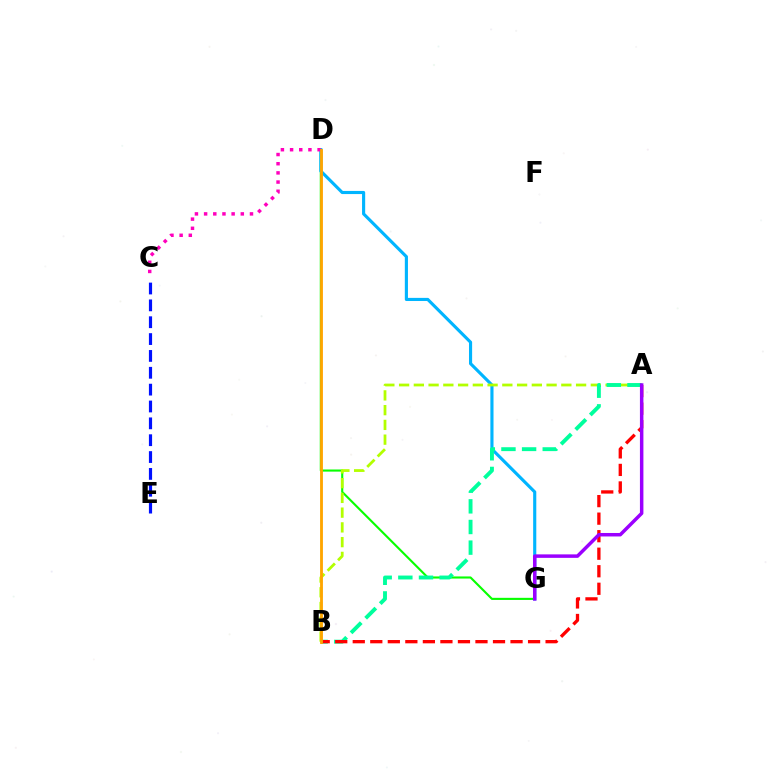{('D', 'G'): [{'color': '#08ff00', 'line_style': 'solid', 'thickness': 1.53}, {'color': '#00b5ff', 'line_style': 'solid', 'thickness': 2.26}], ('C', 'E'): [{'color': '#0010ff', 'line_style': 'dashed', 'thickness': 2.29}], ('C', 'D'): [{'color': '#ff00bd', 'line_style': 'dotted', 'thickness': 2.49}], ('A', 'B'): [{'color': '#b3ff00', 'line_style': 'dashed', 'thickness': 2.0}, {'color': '#00ff9d', 'line_style': 'dashed', 'thickness': 2.8}, {'color': '#ff0000', 'line_style': 'dashed', 'thickness': 2.38}], ('B', 'D'): [{'color': '#ffa500', 'line_style': 'solid', 'thickness': 2.05}], ('A', 'G'): [{'color': '#9b00ff', 'line_style': 'solid', 'thickness': 2.5}]}